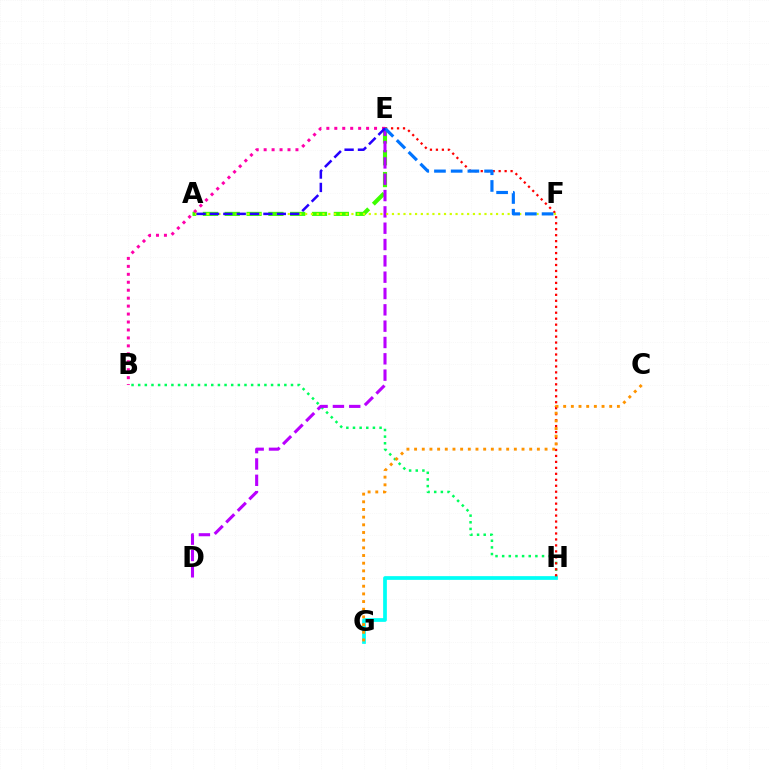{('B', 'H'): [{'color': '#00ff5c', 'line_style': 'dotted', 'thickness': 1.81}], ('G', 'H'): [{'color': '#00fff6', 'line_style': 'solid', 'thickness': 2.68}], ('A', 'E'): [{'color': '#3dff00', 'line_style': 'dashed', 'thickness': 2.96}, {'color': '#2500ff', 'line_style': 'dashed', 'thickness': 1.82}], ('E', 'H'): [{'color': '#ff0000', 'line_style': 'dotted', 'thickness': 1.62}], ('B', 'E'): [{'color': '#ff00ac', 'line_style': 'dotted', 'thickness': 2.16}], ('D', 'E'): [{'color': '#b900ff', 'line_style': 'dashed', 'thickness': 2.22}], ('A', 'F'): [{'color': '#d1ff00', 'line_style': 'dotted', 'thickness': 1.57}], ('E', 'F'): [{'color': '#0074ff', 'line_style': 'dashed', 'thickness': 2.27}], ('C', 'G'): [{'color': '#ff9400', 'line_style': 'dotted', 'thickness': 2.09}]}